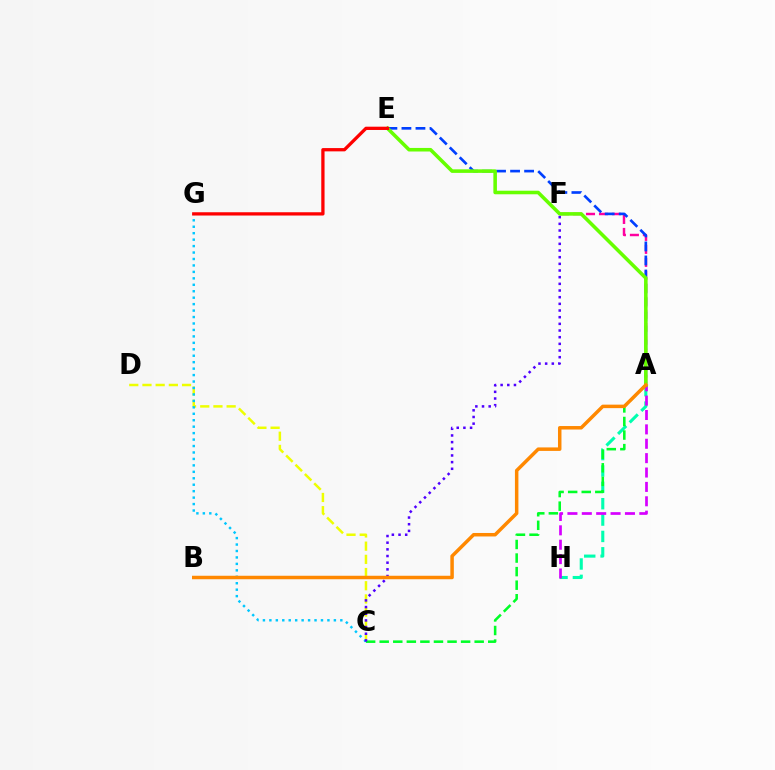{('A', 'H'): [{'color': '#00ffaf', 'line_style': 'dashed', 'thickness': 2.22}, {'color': '#d600ff', 'line_style': 'dashed', 'thickness': 1.95}], ('A', 'F'): [{'color': '#ff00a0', 'line_style': 'dashed', 'thickness': 1.76}], ('C', 'D'): [{'color': '#eeff00', 'line_style': 'dashed', 'thickness': 1.79}], ('C', 'G'): [{'color': '#00c7ff', 'line_style': 'dotted', 'thickness': 1.75}], ('A', 'E'): [{'color': '#003fff', 'line_style': 'dashed', 'thickness': 1.91}, {'color': '#66ff00', 'line_style': 'solid', 'thickness': 2.56}], ('A', 'C'): [{'color': '#00ff27', 'line_style': 'dashed', 'thickness': 1.84}], ('E', 'G'): [{'color': '#ff0000', 'line_style': 'solid', 'thickness': 2.36}], ('C', 'F'): [{'color': '#4f00ff', 'line_style': 'dotted', 'thickness': 1.81}], ('A', 'B'): [{'color': '#ff8800', 'line_style': 'solid', 'thickness': 2.51}]}